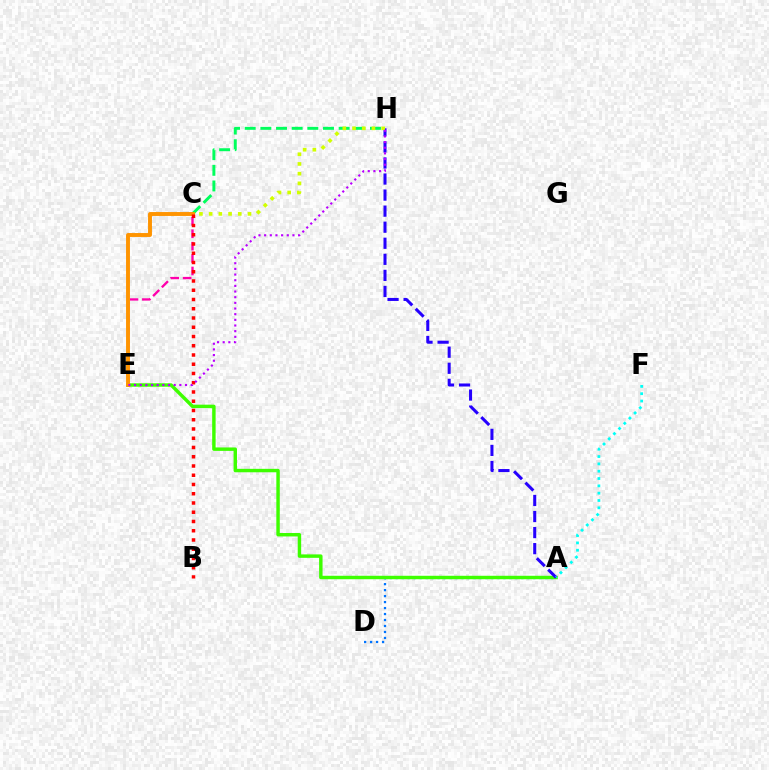{('A', 'D'): [{'color': '#0074ff', 'line_style': 'dotted', 'thickness': 1.62}], ('C', 'E'): [{'color': '#ff00ac', 'line_style': 'dashed', 'thickness': 1.69}, {'color': '#ff9400', 'line_style': 'solid', 'thickness': 2.81}], ('A', 'E'): [{'color': '#3dff00', 'line_style': 'solid', 'thickness': 2.48}], ('C', 'H'): [{'color': '#00ff5c', 'line_style': 'dashed', 'thickness': 2.13}, {'color': '#d1ff00', 'line_style': 'dotted', 'thickness': 2.64}], ('A', 'H'): [{'color': '#2500ff', 'line_style': 'dashed', 'thickness': 2.18}], ('A', 'F'): [{'color': '#00fff6', 'line_style': 'dotted', 'thickness': 1.99}], ('B', 'C'): [{'color': '#ff0000', 'line_style': 'dotted', 'thickness': 2.51}], ('E', 'H'): [{'color': '#b900ff', 'line_style': 'dotted', 'thickness': 1.54}]}